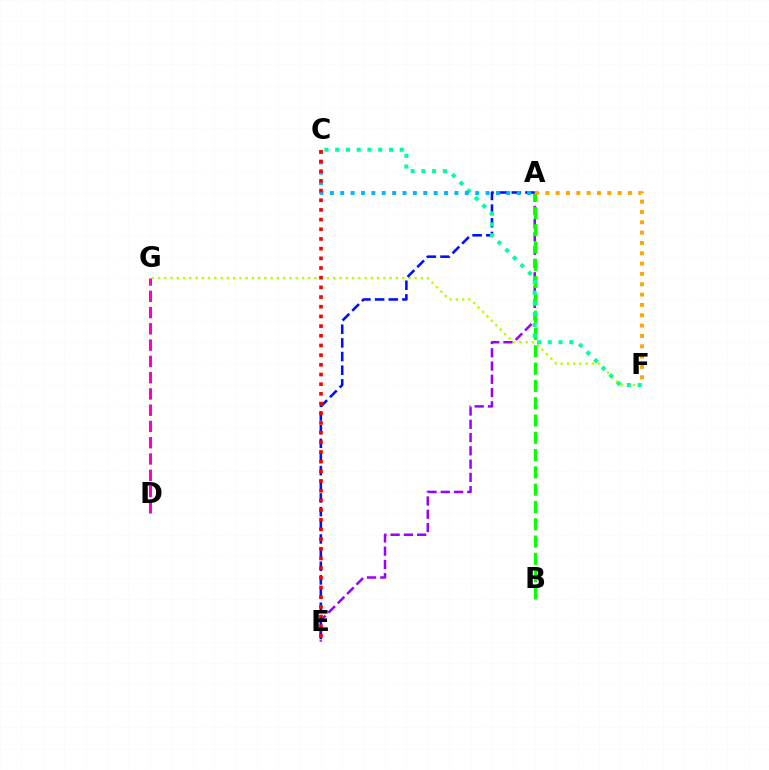{('A', 'E'): [{'color': '#9b00ff', 'line_style': 'dashed', 'thickness': 1.8}, {'color': '#0010ff', 'line_style': 'dashed', 'thickness': 1.86}], ('F', 'G'): [{'color': '#b3ff00', 'line_style': 'dotted', 'thickness': 1.7}], ('A', 'B'): [{'color': '#08ff00', 'line_style': 'dashed', 'thickness': 2.35}], ('C', 'F'): [{'color': '#00ff9d', 'line_style': 'dotted', 'thickness': 2.92}], ('D', 'G'): [{'color': '#ff00bd', 'line_style': 'dashed', 'thickness': 2.21}], ('A', 'F'): [{'color': '#ffa500', 'line_style': 'dotted', 'thickness': 2.81}], ('A', 'C'): [{'color': '#00b5ff', 'line_style': 'dotted', 'thickness': 2.82}], ('C', 'E'): [{'color': '#ff0000', 'line_style': 'dotted', 'thickness': 2.63}]}